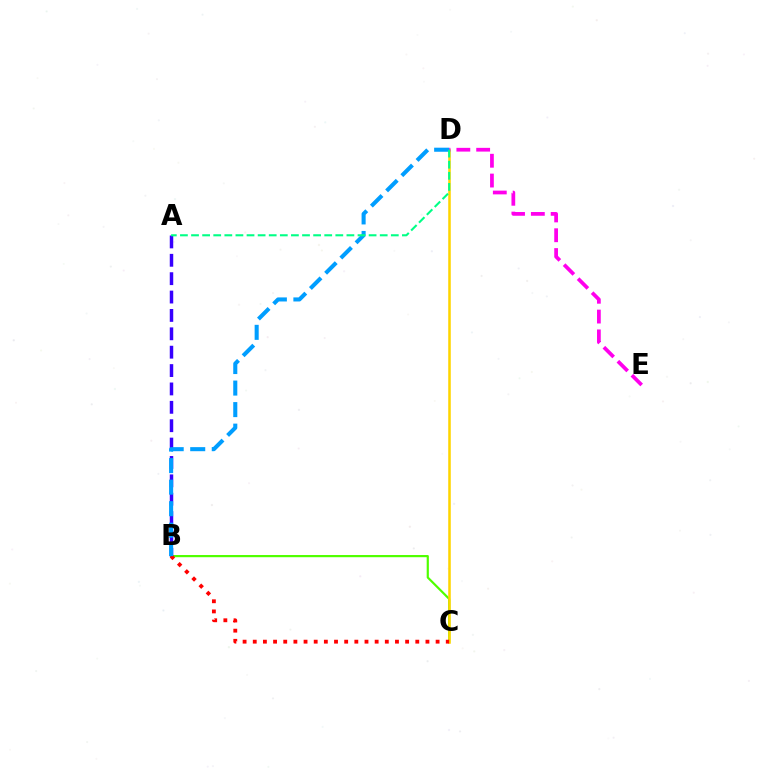{('B', 'C'): [{'color': '#4fff00', 'line_style': 'solid', 'thickness': 1.58}, {'color': '#ff0000', 'line_style': 'dotted', 'thickness': 2.76}], ('A', 'B'): [{'color': '#3700ff', 'line_style': 'dashed', 'thickness': 2.5}], ('C', 'D'): [{'color': '#ffd500', 'line_style': 'solid', 'thickness': 1.84}], ('D', 'E'): [{'color': '#ff00ed', 'line_style': 'dashed', 'thickness': 2.69}], ('B', 'D'): [{'color': '#009eff', 'line_style': 'dashed', 'thickness': 2.92}], ('A', 'D'): [{'color': '#00ff86', 'line_style': 'dashed', 'thickness': 1.51}]}